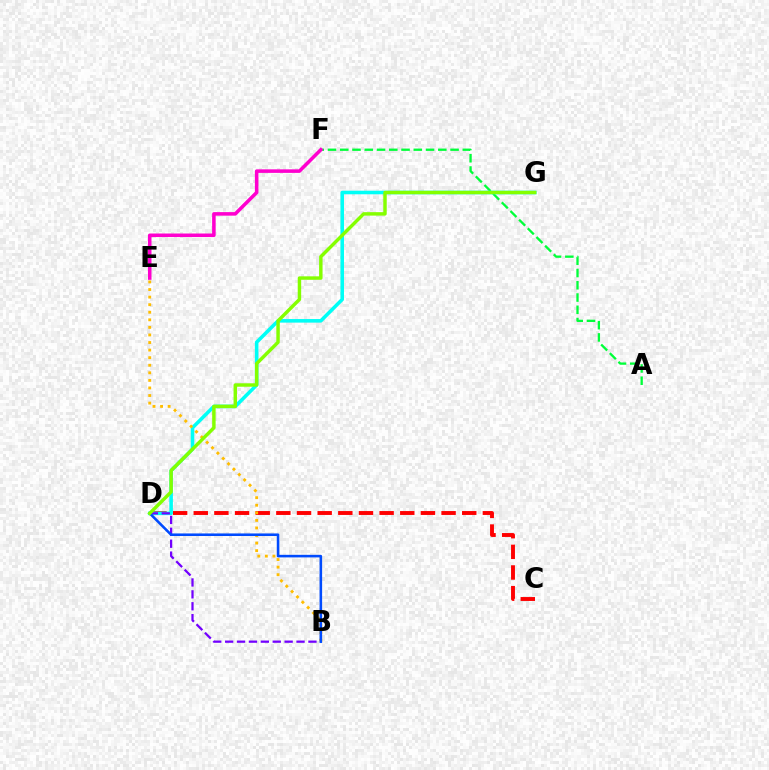{('C', 'D'): [{'color': '#ff0000', 'line_style': 'dashed', 'thickness': 2.81}], ('A', 'F'): [{'color': '#00ff39', 'line_style': 'dashed', 'thickness': 1.67}], ('D', 'G'): [{'color': '#00fff6', 'line_style': 'solid', 'thickness': 2.57}, {'color': '#84ff00', 'line_style': 'solid', 'thickness': 2.48}], ('E', 'F'): [{'color': '#ff00cf', 'line_style': 'solid', 'thickness': 2.55}], ('B', 'E'): [{'color': '#ffbd00', 'line_style': 'dotted', 'thickness': 2.06}], ('B', 'D'): [{'color': '#7200ff', 'line_style': 'dashed', 'thickness': 1.62}, {'color': '#004bff', 'line_style': 'solid', 'thickness': 1.85}]}